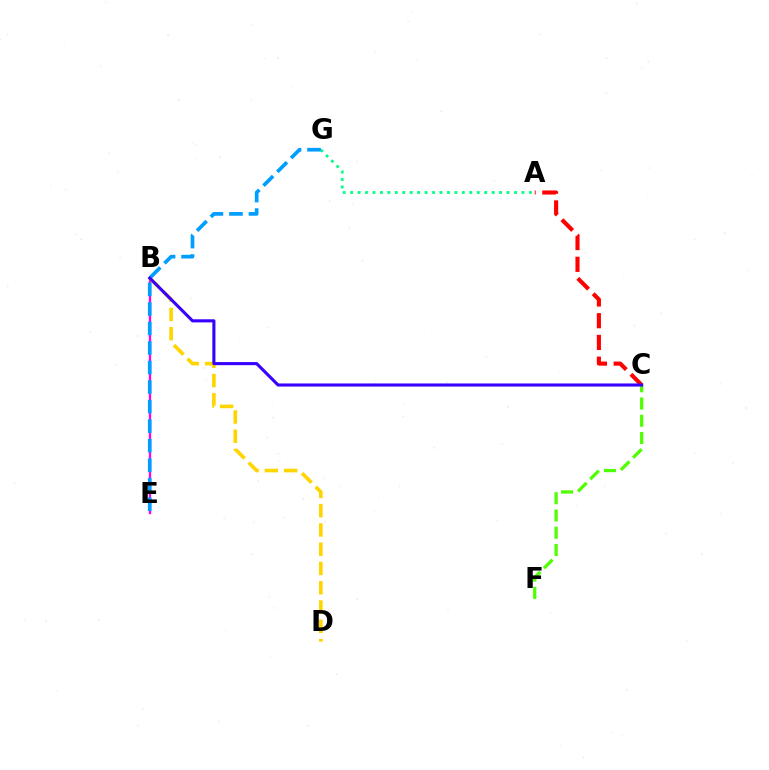{('A', 'C'): [{'color': '#ff0000', 'line_style': 'dashed', 'thickness': 2.95}], ('B', 'E'): [{'color': '#ff00ed', 'line_style': 'solid', 'thickness': 1.65}], ('A', 'G'): [{'color': '#00ff86', 'line_style': 'dotted', 'thickness': 2.02}], ('B', 'D'): [{'color': '#ffd500', 'line_style': 'dashed', 'thickness': 2.62}], ('C', 'F'): [{'color': '#4fff00', 'line_style': 'dashed', 'thickness': 2.34}], ('E', 'G'): [{'color': '#009eff', 'line_style': 'dashed', 'thickness': 2.65}], ('B', 'C'): [{'color': '#3700ff', 'line_style': 'solid', 'thickness': 2.22}]}